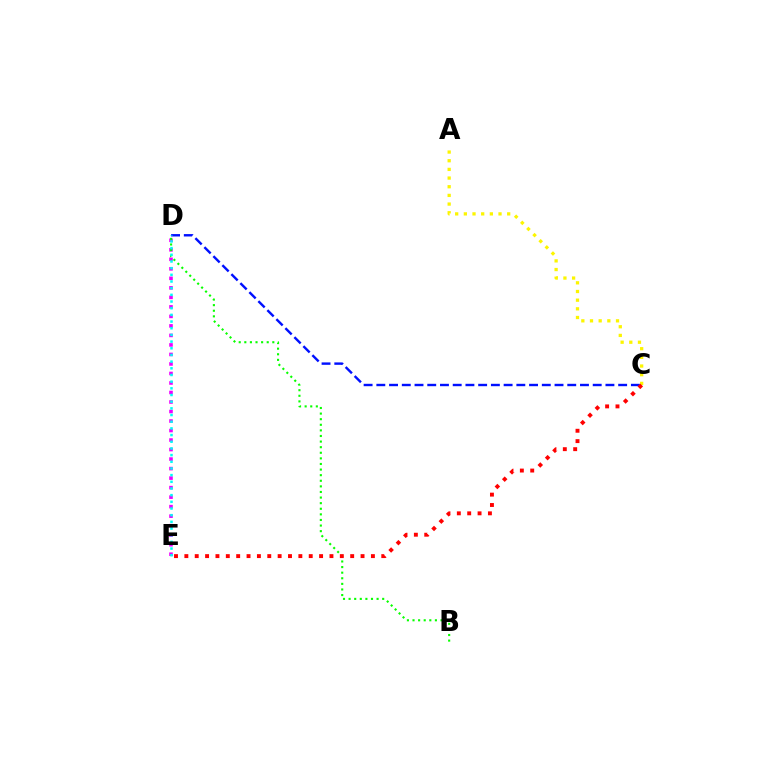{('D', 'E'): [{'color': '#ee00ff', 'line_style': 'dotted', 'thickness': 2.58}, {'color': '#00fff6', 'line_style': 'dotted', 'thickness': 1.81}], ('A', 'C'): [{'color': '#fcf500', 'line_style': 'dotted', 'thickness': 2.36}], ('C', 'D'): [{'color': '#0010ff', 'line_style': 'dashed', 'thickness': 1.73}], ('B', 'D'): [{'color': '#08ff00', 'line_style': 'dotted', 'thickness': 1.52}], ('C', 'E'): [{'color': '#ff0000', 'line_style': 'dotted', 'thickness': 2.82}]}